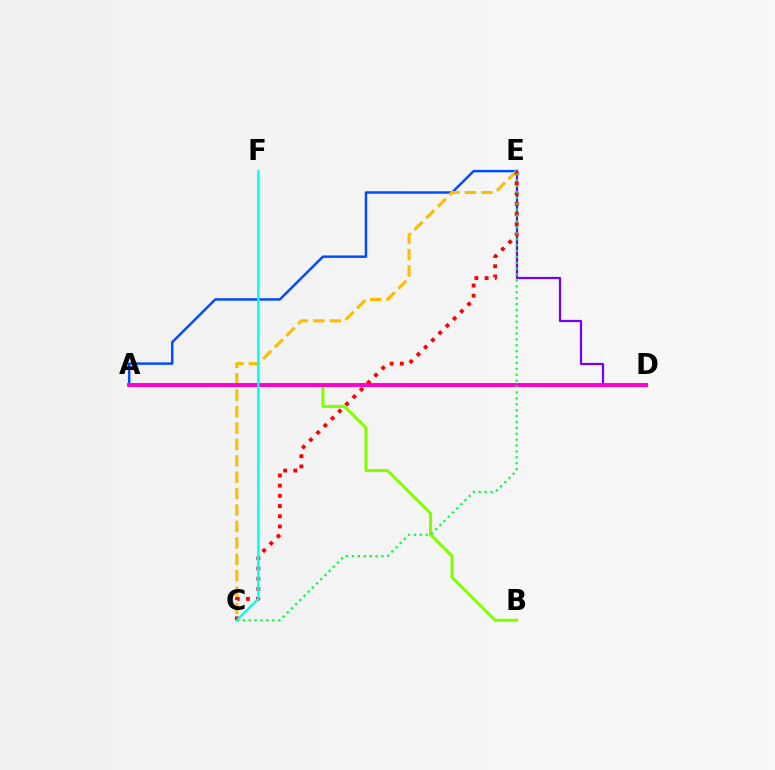{('D', 'E'): [{'color': '#7200ff', 'line_style': 'solid', 'thickness': 1.6}], ('A', 'E'): [{'color': '#004bff', 'line_style': 'solid', 'thickness': 1.78}], ('A', 'B'): [{'color': '#84ff00', 'line_style': 'solid', 'thickness': 2.21}], ('C', 'E'): [{'color': '#ffbd00', 'line_style': 'dashed', 'thickness': 2.23}, {'color': '#ff0000', 'line_style': 'dotted', 'thickness': 2.77}, {'color': '#00ff39', 'line_style': 'dotted', 'thickness': 1.6}], ('A', 'D'): [{'color': '#ff00cf', 'line_style': 'solid', 'thickness': 2.82}], ('C', 'F'): [{'color': '#00fff6', 'line_style': 'solid', 'thickness': 1.77}]}